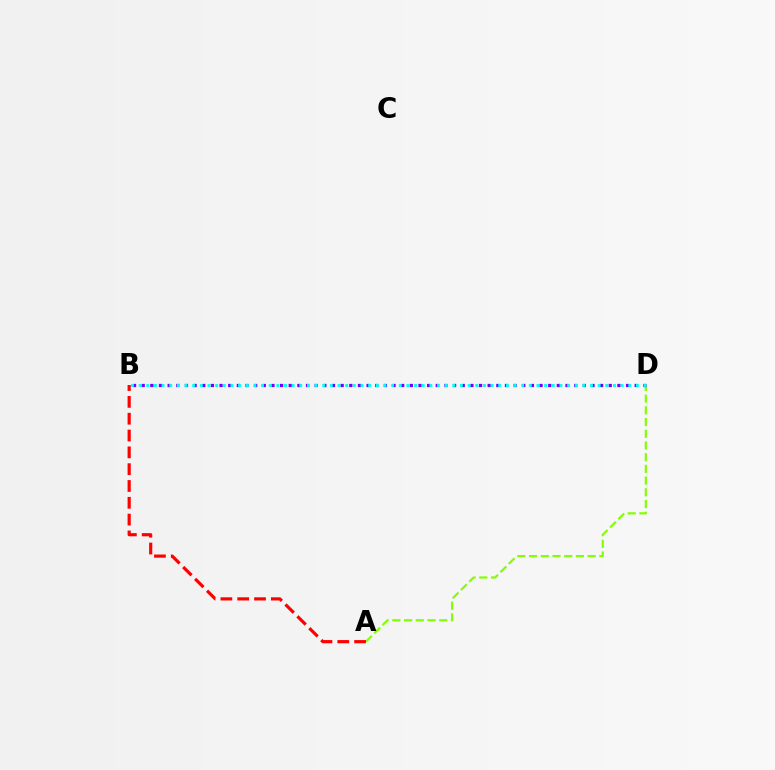{('A', 'D'): [{'color': '#84ff00', 'line_style': 'dashed', 'thickness': 1.59}], ('B', 'D'): [{'color': '#7200ff', 'line_style': 'dotted', 'thickness': 2.35}, {'color': '#00fff6', 'line_style': 'dotted', 'thickness': 2.08}], ('A', 'B'): [{'color': '#ff0000', 'line_style': 'dashed', 'thickness': 2.28}]}